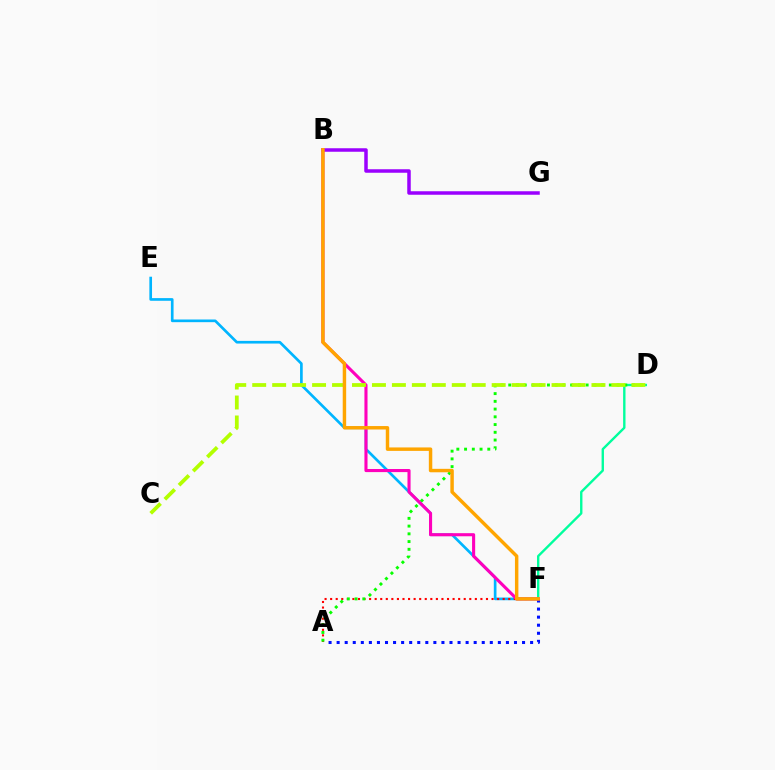{('A', 'F'): [{'color': '#0010ff', 'line_style': 'dotted', 'thickness': 2.19}, {'color': '#ff0000', 'line_style': 'dotted', 'thickness': 1.51}], ('D', 'F'): [{'color': '#00ff9d', 'line_style': 'solid', 'thickness': 1.71}], ('E', 'F'): [{'color': '#00b5ff', 'line_style': 'solid', 'thickness': 1.92}], ('B', 'G'): [{'color': '#9b00ff', 'line_style': 'solid', 'thickness': 2.53}], ('A', 'D'): [{'color': '#08ff00', 'line_style': 'dotted', 'thickness': 2.1}], ('B', 'F'): [{'color': '#ff00bd', 'line_style': 'solid', 'thickness': 2.23}, {'color': '#ffa500', 'line_style': 'solid', 'thickness': 2.48}], ('C', 'D'): [{'color': '#b3ff00', 'line_style': 'dashed', 'thickness': 2.71}]}